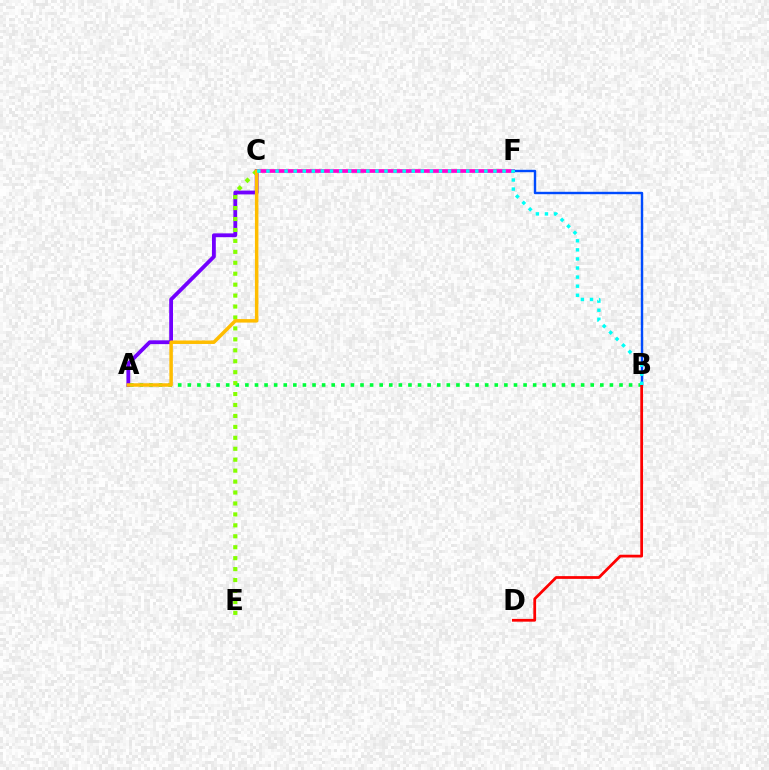{('C', 'F'): [{'color': '#ff00cf', 'line_style': 'solid', 'thickness': 2.67}], ('A', 'C'): [{'color': '#7200ff', 'line_style': 'solid', 'thickness': 2.74}, {'color': '#ffbd00', 'line_style': 'solid', 'thickness': 2.52}], ('A', 'B'): [{'color': '#00ff39', 'line_style': 'dotted', 'thickness': 2.61}], ('C', 'E'): [{'color': '#84ff00', 'line_style': 'dotted', 'thickness': 2.97}], ('B', 'F'): [{'color': '#004bff', 'line_style': 'solid', 'thickness': 1.73}], ('B', 'D'): [{'color': '#ff0000', 'line_style': 'solid', 'thickness': 1.99}], ('B', 'C'): [{'color': '#00fff6', 'line_style': 'dotted', 'thickness': 2.47}]}